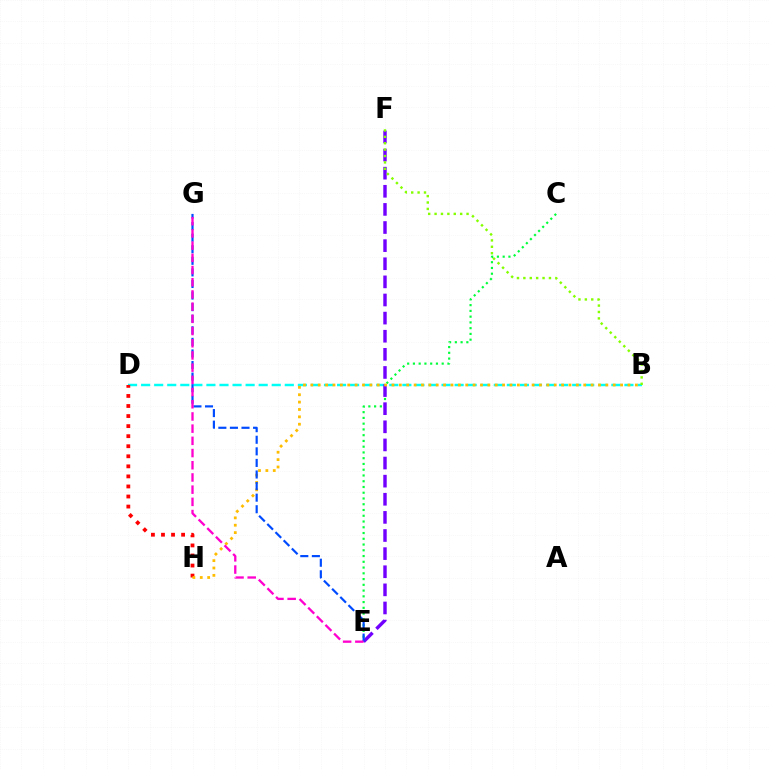{('C', 'E'): [{'color': '#00ff39', 'line_style': 'dotted', 'thickness': 1.56}], ('B', 'D'): [{'color': '#00fff6', 'line_style': 'dashed', 'thickness': 1.77}], ('D', 'H'): [{'color': '#ff0000', 'line_style': 'dotted', 'thickness': 2.73}], ('E', 'F'): [{'color': '#7200ff', 'line_style': 'dashed', 'thickness': 2.46}], ('B', 'F'): [{'color': '#84ff00', 'line_style': 'dotted', 'thickness': 1.74}], ('B', 'H'): [{'color': '#ffbd00', 'line_style': 'dotted', 'thickness': 2.0}], ('E', 'G'): [{'color': '#004bff', 'line_style': 'dashed', 'thickness': 1.57}, {'color': '#ff00cf', 'line_style': 'dashed', 'thickness': 1.66}]}